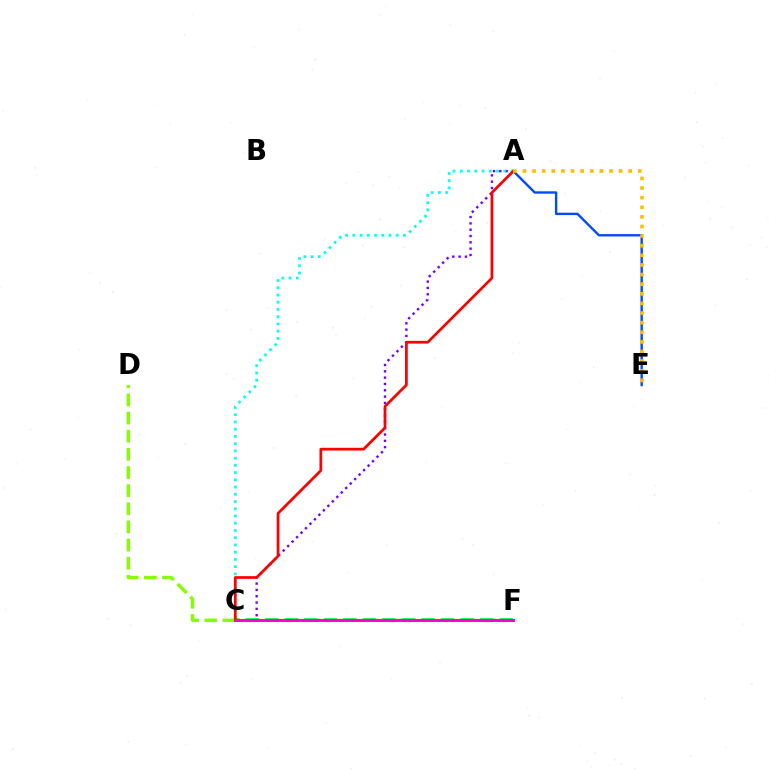{('A', 'E'): [{'color': '#004bff', 'line_style': 'solid', 'thickness': 1.71}, {'color': '#ffbd00', 'line_style': 'dotted', 'thickness': 2.61}], ('A', 'C'): [{'color': '#7200ff', 'line_style': 'dotted', 'thickness': 1.72}, {'color': '#00fff6', 'line_style': 'dotted', 'thickness': 1.97}, {'color': '#ff0000', 'line_style': 'solid', 'thickness': 1.96}], ('C', 'F'): [{'color': '#00ff39', 'line_style': 'dashed', 'thickness': 2.65}, {'color': '#ff00cf', 'line_style': 'solid', 'thickness': 2.11}], ('C', 'D'): [{'color': '#84ff00', 'line_style': 'dashed', 'thickness': 2.46}]}